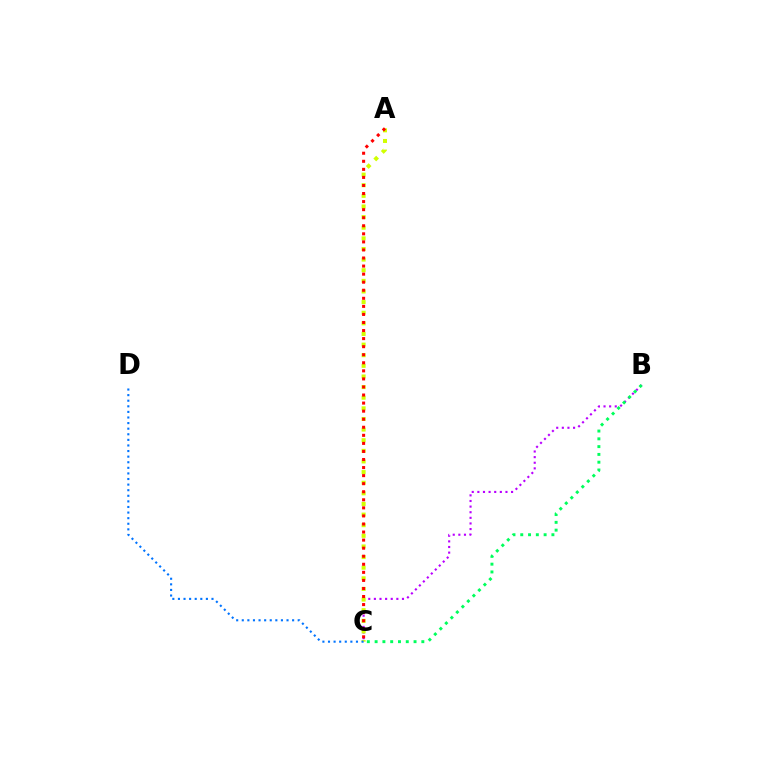{('B', 'C'): [{'color': '#b900ff', 'line_style': 'dotted', 'thickness': 1.53}, {'color': '#00ff5c', 'line_style': 'dotted', 'thickness': 2.12}], ('A', 'C'): [{'color': '#d1ff00', 'line_style': 'dotted', 'thickness': 2.89}, {'color': '#ff0000', 'line_style': 'dotted', 'thickness': 2.19}], ('C', 'D'): [{'color': '#0074ff', 'line_style': 'dotted', 'thickness': 1.52}]}